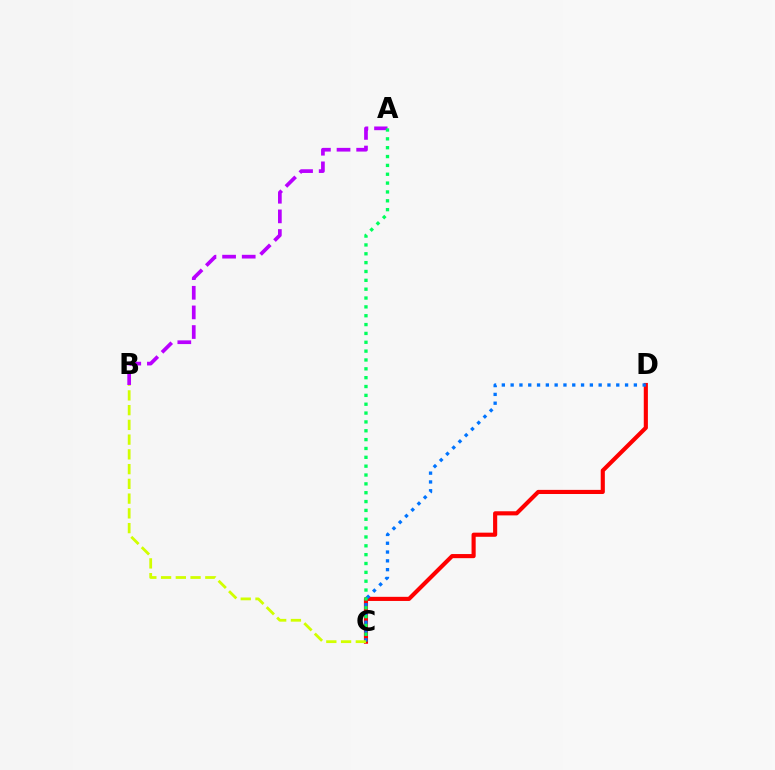{('C', 'D'): [{'color': '#ff0000', 'line_style': 'solid', 'thickness': 2.97}, {'color': '#0074ff', 'line_style': 'dotted', 'thickness': 2.39}], ('A', 'B'): [{'color': '#b900ff', 'line_style': 'dashed', 'thickness': 2.67}], ('B', 'C'): [{'color': '#d1ff00', 'line_style': 'dashed', 'thickness': 2.0}], ('A', 'C'): [{'color': '#00ff5c', 'line_style': 'dotted', 'thickness': 2.4}]}